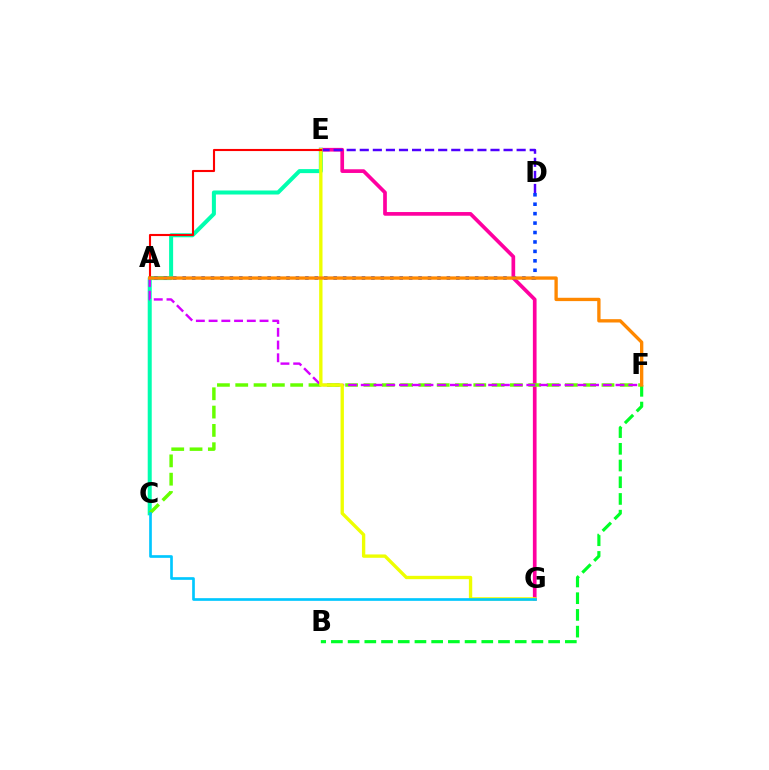{('C', 'E'): [{'color': '#00ffaf', 'line_style': 'solid', 'thickness': 2.89}], ('E', 'G'): [{'color': '#ff00a0', 'line_style': 'solid', 'thickness': 2.66}, {'color': '#eeff00', 'line_style': 'solid', 'thickness': 2.41}], ('D', 'E'): [{'color': '#4f00ff', 'line_style': 'dashed', 'thickness': 1.78}], ('A', 'D'): [{'color': '#003fff', 'line_style': 'dotted', 'thickness': 2.56}], ('C', 'F'): [{'color': '#66ff00', 'line_style': 'dashed', 'thickness': 2.49}], ('A', 'F'): [{'color': '#d600ff', 'line_style': 'dashed', 'thickness': 1.73}, {'color': '#ff8800', 'line_style': 'solid', 'thickness': 2.39}], ('B', 'F'): [{'color': '#00ff27', 'line_style': 'dashed', 'thickness': 2.27}], ('A', 'E'): [{'color': '#ff0000', 'line_style': 'solid', 'thickness': 1.52}], ('C', 'G'): [{'color': '#00c7ff', 'line_style': 'solid', 'thickness': 1.92}]}